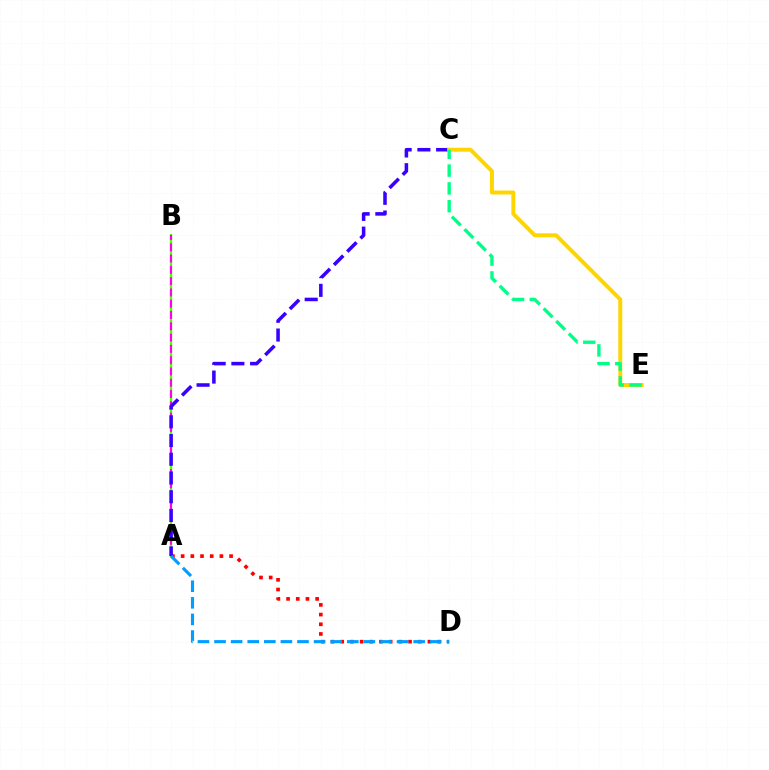{('A', 'B'): [{'color': '#4fff00', 'line_style': 'solid', 'thickness': 1.66}, {'color': '#ff00ed', 'line_style': 'dashed', 'thickness': 1.53}], ('A', 'D'): [{'color': '#ff0000', 'line_style': 'dotted', 'thickness': 2.63}, {'color': '#009eff', 'line_style': 'dashed', 'thickness': 2.25}], ('A', 'C'): [{'color': '#3700ff', 'line_style': 'dashed', 'thickness': 2.55}], ('C', 'E'): [{'color': '#ffd500', 'line_style': 'solid', 'thickness': 2.85}, {'color': '#00ff86', 'line_style': 'dashed', 'thickness': 2.42}]}